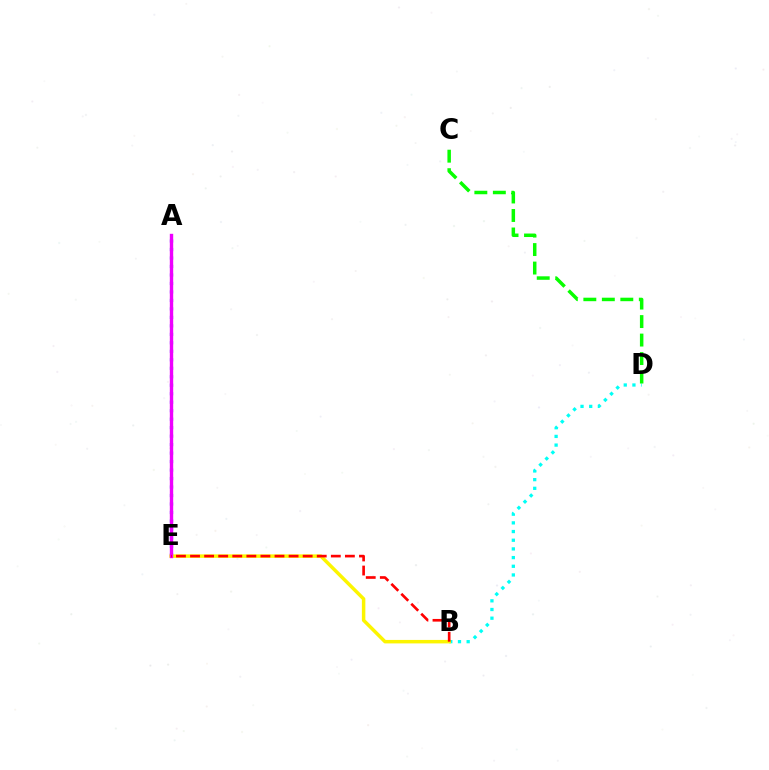{('B', 'D'): [{'color': '#00fff6', 'line_style': 'dotted', 'thickness': 2.36}], ('A', 'E'): [{'color': '#0010ff', 'line_style': 'dotted', 'thickness': 2.3}, {'color': '#ee00ff', 'line_style': 'solid', 'thickness': 2.44}], ('B', 'E'): [{'color': '#fcf500', 'line_style': 'solid', 'thickness': 2.5}, {'color': '#ff0000', 'line_style': 'dashed', 'thickness': 1.91}], ('C', 'D'): [{'color': '#08ff00', 'line_style': 'dashed', 'thickness': 2.51}]}